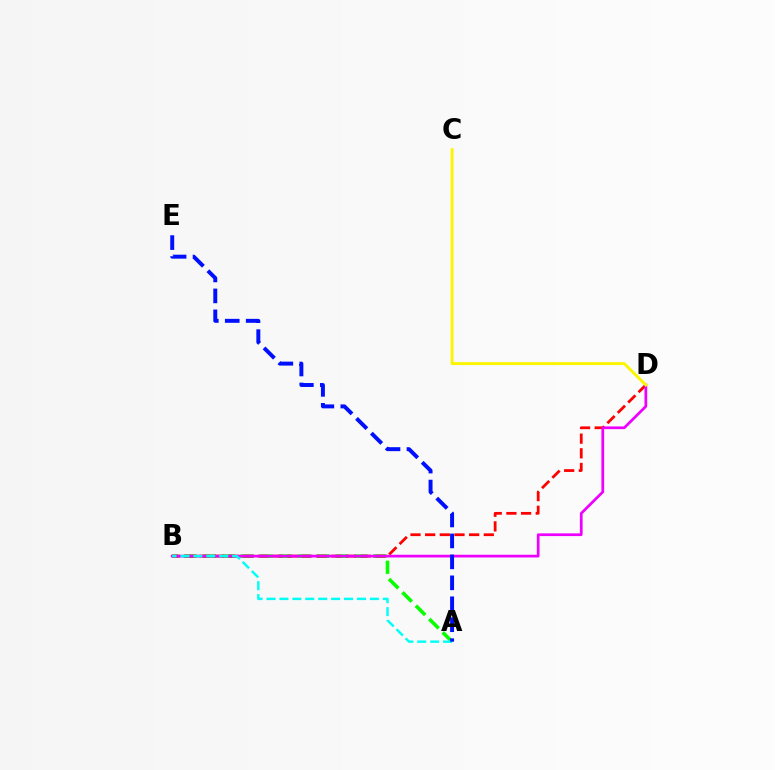{('A', 'B'): [{'color': '#08ff00', 'line_style': 'dashed', 'thickness': 2.57}, {'color': '#00fff6', 'line_style': 'dashed', 'thickness': 1.76}], ('B', 'D'): [{'color': '#ff0000', 'line_style': 'dashed', 'thickness': 1.99}, {'color': '#ee00ff', 'line_style': 'solid', 'thickness': 1.96}], ('C', 'D'): [{'color': '#fcf500', 'line_style': 'solid', 'thickness': 2.1}], ('A', 'E'): [{'color': '#0010ff', 'line_style': 'dashed', 'thickness': 2.85}]}